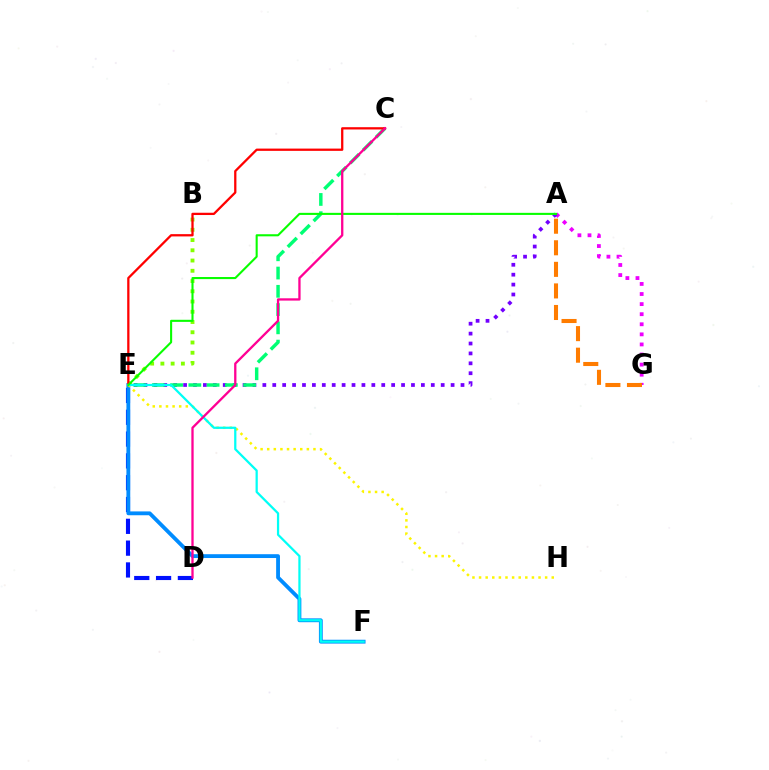{('A', 'G'): [{'color': '#ee00ff', 'line_style': 'dotted', 'thickness': 2.74}, {'color': '#ff7c00', 'line_style': 'dashed', 'thickness': 2.93}], ('D', 'E'): [{'color': '#0010ff', 'line_style': 'dashed', 'thickness': 2.96}], ('A', 'E'): [{'color': '#7200ff', 'line_style': 'dotted', 'thickness': 2.69}, {'color': '#08ff00', 'line_style': 'solid', 'thickness': 1.51}], ('E', 'F'): [{'color': '#008cff', 'line_style': 'solid', 'thickness': 2.76}, {'color': '#00fff6', 'line_style': 'solid', 'thickness': 1.62}], ('C', 'E'): [{'color': '#00ff74', 'line_style': 'dashed', 'thickness': 2.48}, {'color': '#ff0000', 'line_style': 'solid', 'thickness': 1.64}], ('B', 'E'): [{'color': '#84ff00', 'line_style': 'dotted', 'thickness': 2.78}], ('E', 'H'): [{'color': '#fcf500', 'line_style': 'dotted', 'thickness': 1.8}], ('C', 'D'): [{'color': '#ff0094', 'line_style': 'solid', 'thickness': 1.66}]}